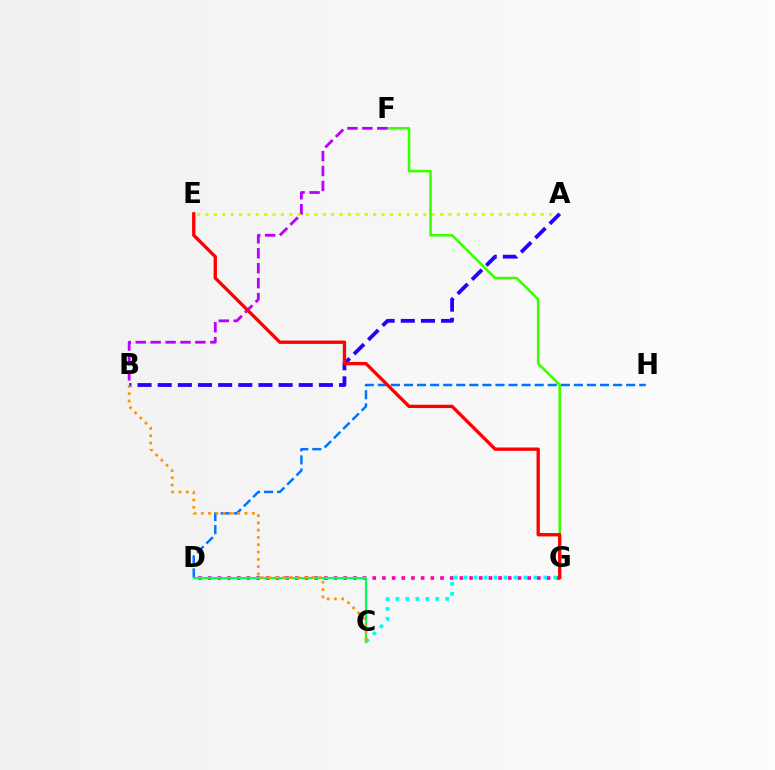{('D', 'H'): [{'color': '#0074ff', 'line_style': 'dashed', 'thickness': 1.78}], ('D', 'G'): [{'color': '#ff00ac', 'line_style': 'dotted', 'thickness': 2.63}], ('C', 'G'): [{'color': '#00fff6', 'line_style': 'dotted', 'thickness': 2.71}], ('A', 'E'): [{'color': '#d1ff00', 'line_style': 'dotted', 'thickness': 2.28}], ('A', 'B'): [{'color': '#2500ff', 'line_style': 'dashed', 'thickness': 2.74}], ('C', 'D'): [{'color': '#00ff5c', 'line_style': 'solid', 'thickness': 1.56}], ('F', 'G'): [{'color': '#3dff00', 'line_style': 'solid', 'thickness': 1.86}], ('B', 'C'): [{'color': '#ff9400', 'line_style': 'dotted', 'thickness': 1.98}], ('B', 'F'): [{'color': '#b900ff', 'line_style': 'dashed', 'thickness': 2.03}], ('E', 'G'): [{'color': '#ff0000', 'line_style': 'solid', 'thickness': 2.4}]}